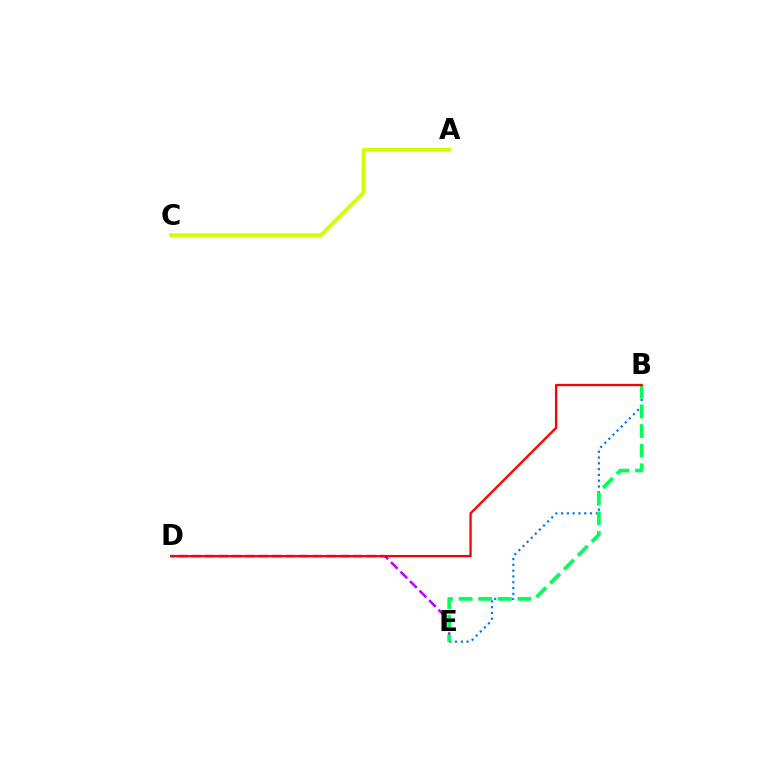{('D', 'E'): [{'color': '#b900ff', 'line_style': 'dashed', 'thickness': 1.83}], ('B', 'E'): [{'color': '#0074ff', 'line_style': 'dotted', 'thickness': 1.57}, {'color': '#00ff5c', 'line_style': 'dashed', 'thickness': 2.66}], ('A', 'C'): [{'color': '#d1ff00', 'line_style': 'solid', 'thickness': 2.81}], ('B', 'D'): [{'color': '#ff0000', 'line_style': 'solid', 'thickness': 1.67}]}